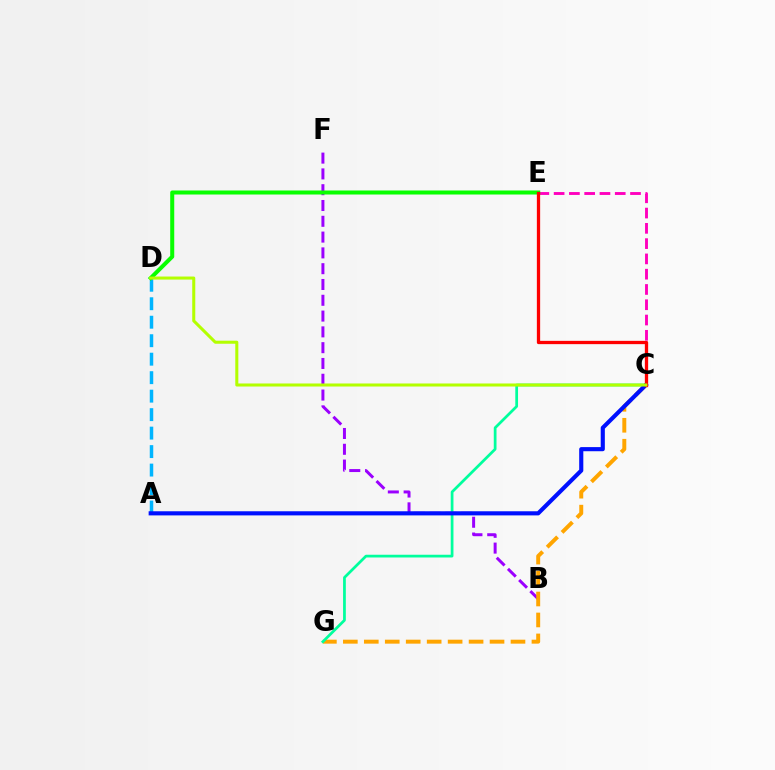{('B', 'F'): [{'color': '#9b00ff', 'line_style': 'dashed', 'thickness': 2.15}], ('C', 'G'): [{'color': '#ffa500', 'line_style': 'dashed', 'thickness': 2.85}, {'color': '#00ff9d', 'line_style': 'solid', 'thickness': 1.97}], ('A', 'D'): [{'color': '#00b5ff', 'line_style': 'dashed', 'thickness': 2.51}], ('C', 'E'): [{'color': '#ff00bd', 'line_style': 'dashed', 'thickness': 2.08}, {'color': '#ff0000', 'line_style': 'solid', 'thickness': 2.37}], ('D', 'E'): [{'color': '#08ff00', 'line_style': 'solid', 'thickness': 2.9}], ('A', 'C'): [{'color': '#0010ff', 'line_style': 'solid', 'thickness': 2.97}], ('C', 'D'): [{'color': '#b3ff00', 'line_style': 'solid', 'thickness': 2.19}]}